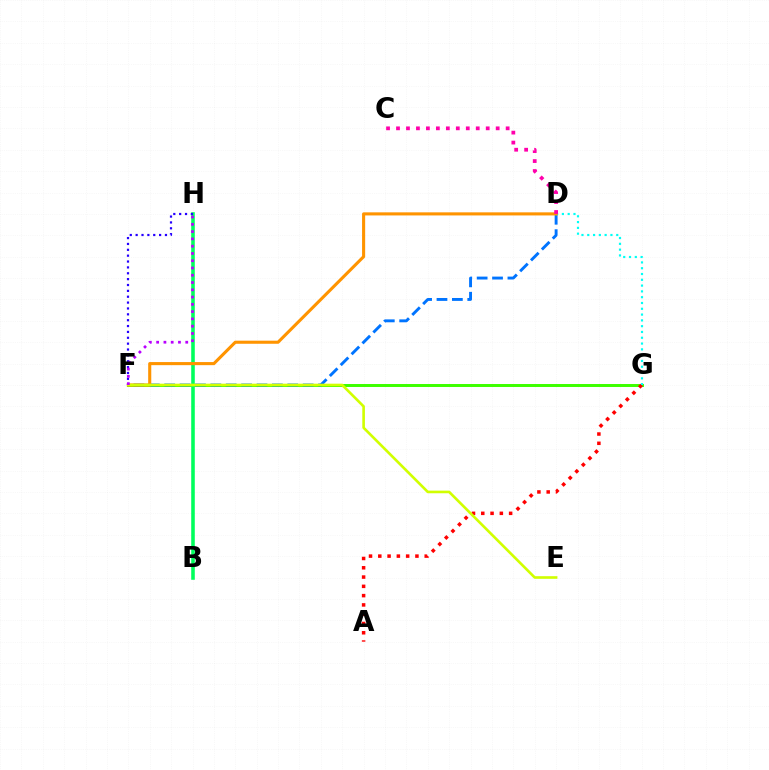{('F', 'G'): [{'color': '#3dff00', 'line_style': 'solid', 'thickness': 2.14}], ('B', 'H'): [{'color': '#00ff5c', 'line_style': 'solid', 'thickness': 2.57}], ('D', 'F'): [{'color': '#0074ff', 'line_style': 'dashed', 'thickness': 2.09}, {'color': '#ff9400', 'line_style': 'solid', 'thickness': 2.23}], ('A', 'G'): [{'color': '#ff0000', 'line_style': 'dotted', 'thickness': 2.52}], ('D', 'G'): [{'color': '#00fff6', 'line_style': 'dotted', 'thickness': 1.57}], ('C', 'D'): [{'color': '#ff00ac', 'line_style': 'dotted', 'thickness': 2.71}], ('F', 'H'): [{'color': '#2500ff', 'line_style': 'dotted', 'thickness': 1.59}, {'color': '#b900ff', 'line_style': 'dotted', 'thickness': 1.98}], ('E', 'F'): [{'color': '#d1ff00', 'line_style': 'solid', 'thickness': 1.89}]}